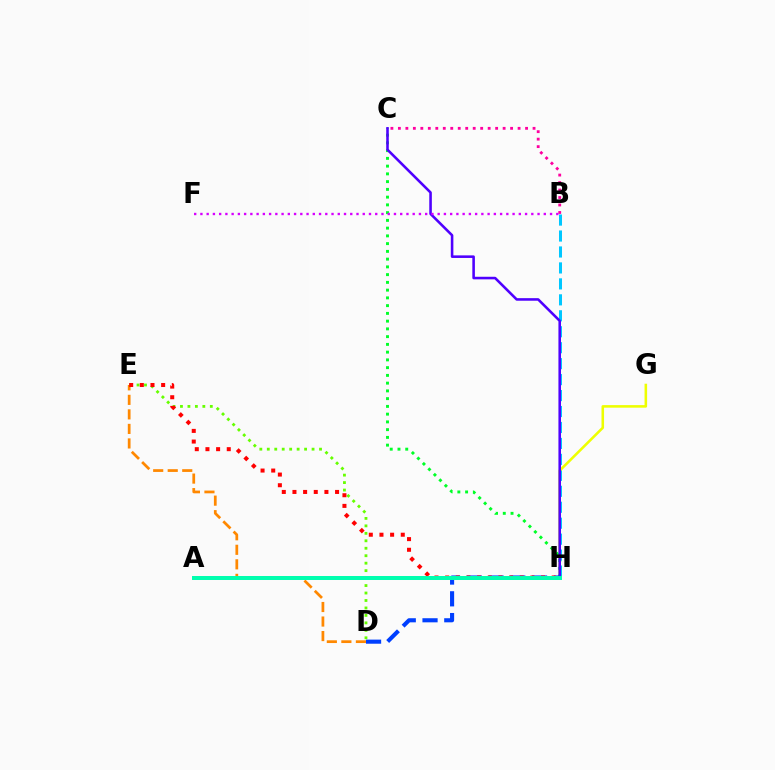{('B', 'H'): [{'color': '#00c7ff', 'line_style': 'dashed', 'thickness': 2.17}], ('B', 'C'): [{'color': '#ff00a0', 'line_style': 'dotted', 'thickness': 2.03}], ('G', 'H'): [{'color': '#eeff00', 'line_style': 'solid', 'thickness': 1.85}], ('C', 'H'): [{'color': '#00ff27', 'line_style': 'dotted', 'thickness': 2.11}, {'color': '#4f00ff', 'line_style': 'solid', 'thickness': 1.85}], ('B', 'F'): [{'color': '#d600ff', 'line_style': 'dotted', 'thickness': 1.7}], ('D', 'H'): [{'color': '#003fff', 'line_style': 'dashed', 'thickness': 2.96}], ('D', 'E'): [{'color': '#66ff00', 'line_style': 'dotted', 'thickness': 2.03}, {'color': '#ff8800', 'line_style': 'dashed', 'thickness': 1.97}], ('E', 'H'): [{'color': '#ff0000', 'line_style': 'dotted', 'thickness': 2.9}], ('A', 'H'): [{'color': '#00ffaf', 'line_style': 'solid', 'thickness': 2.86}]}